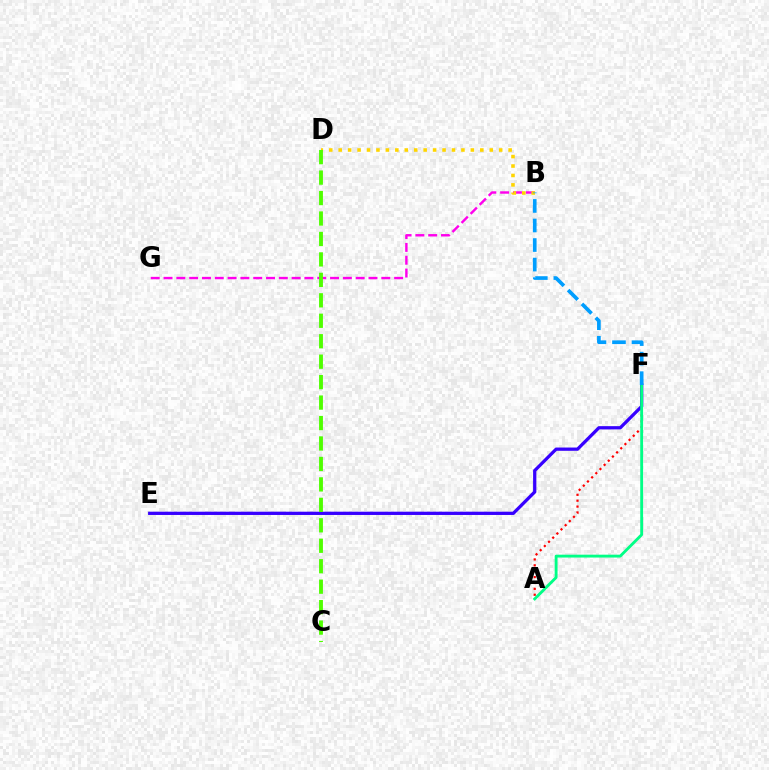{('A', 'F'): [{'color': '#ff0000', 'line_style': 'dotted', 'thickness': 1.6}, {'color': '#00ff86', 'line_style': 'solid', 'thickness': 2.06}], ('E', 'F'): [{'color': '#3700ff', 'line_style': 'solid', 'thickness': 2.35}], ('B', 'G'): [{'color': '#ff00ed', 'line_style': 'dashed', 'thickness': 1.74}], ('B', 'D'): [{'color': '#ffd500', 'line_style': 'dotted', 'thickness': 2.57}], ('B', 'F'): [{'color': '#009eff', 'line_style': 'dashed', 'thickness': 2.66}], ('C', 'D'): [{'color': '#4fff00', 'line_style': 'dashed', 'thickness': 2.78}]}